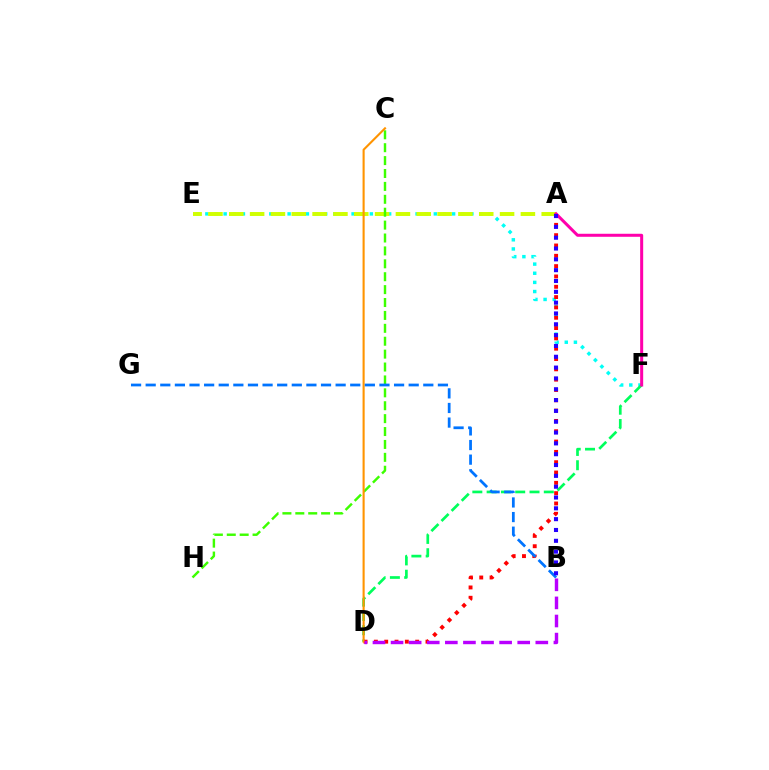{('E', 'F'): [{'color': '#00fff6', 'line_style': 'dotted', 'thickness': 2.48}], ('A', 'E'): [{'color': '#d1ff00', 'line_style': 'dashed', 'thickness': 2.83}], ('D', 'F'): [{'color': '#00ff5c', 'line_style': 'dashed', 'thickness': 1.94}], ('A', 'F'): [{'color': '#ff00ac', 'line_style': 'solid', 'thickness': 2.17}], ('C', 'H'): [{'color': '#3dff00', 'line_style': 'dashed', 'thickness': 1.75}], ('A', 'D'): [{'color': '#ff0000', 'line_style': 'dotted', 'thickness': 2.8}], ('C', 'D'): [{'color': '#ff9400', 'line_style': 'solid', 'thickness': 1.52}], ('B', 'G'): [{'color': '#0074ff', 'line_style': 'dashed', 'thickness': 1.98}], ('B', 'D'): [{'color': '#b900ff', 'line_style': 'dashed', 'thickness': 2.46}], ('A', 'B'): [{'color': '#2500ff', 'line_style': 'dotted', 'thickness': 2.94}]}